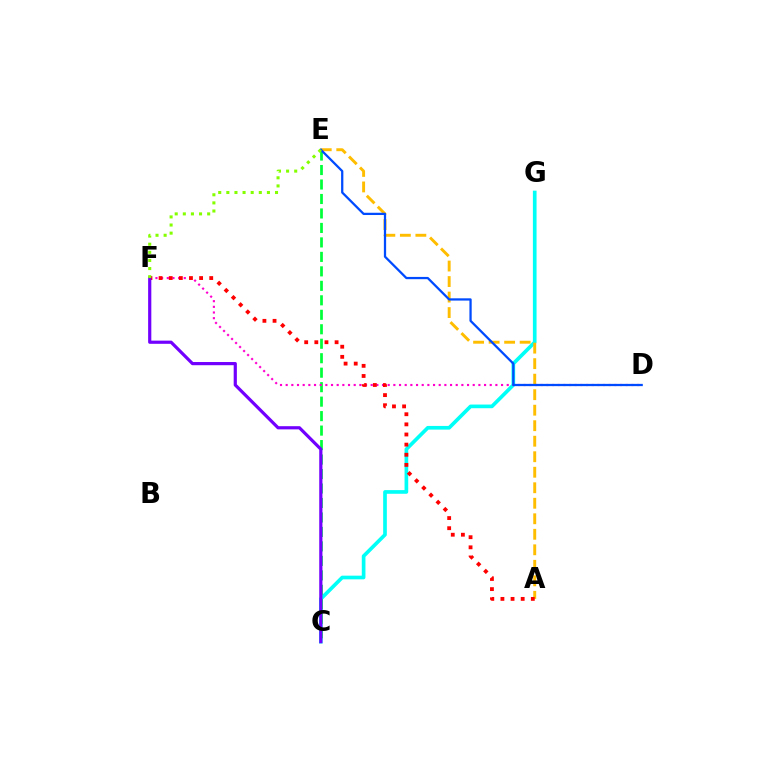{('C', 'G'): [{'color': '#00fff6', 'line_style': 'solid', 'thickness': 2.64}], ('C', 'E'): [{'color': '#00ff39', 'line_style': 'dashed', 'thickness': 1.97}], ('D', 'F'): [{'color': '#ff00cf', 'line_style': 'dotted', 'thickness': 1.54}], ('A', 'E'): [{'color': '#ffbd00', 'line_style': 'dashed', 'thickness': 2.11}], ('A', 'F'): [{'color': '#ff0000', 'line_style': 'dotted', 'thickness': 2.75}], ('D', 'E'): [{'color': '#004bff', 'line_style': 'solid', 'thickness': 1.63}], ('C', 'F'): [{'color': '#7200ff', 'line_style': 'solid', 'thickness': 2.3}], ('E', 'F'): [{'color': '#84ff00', 'line_style': 'dotted', 'thickness': 2.2}]}